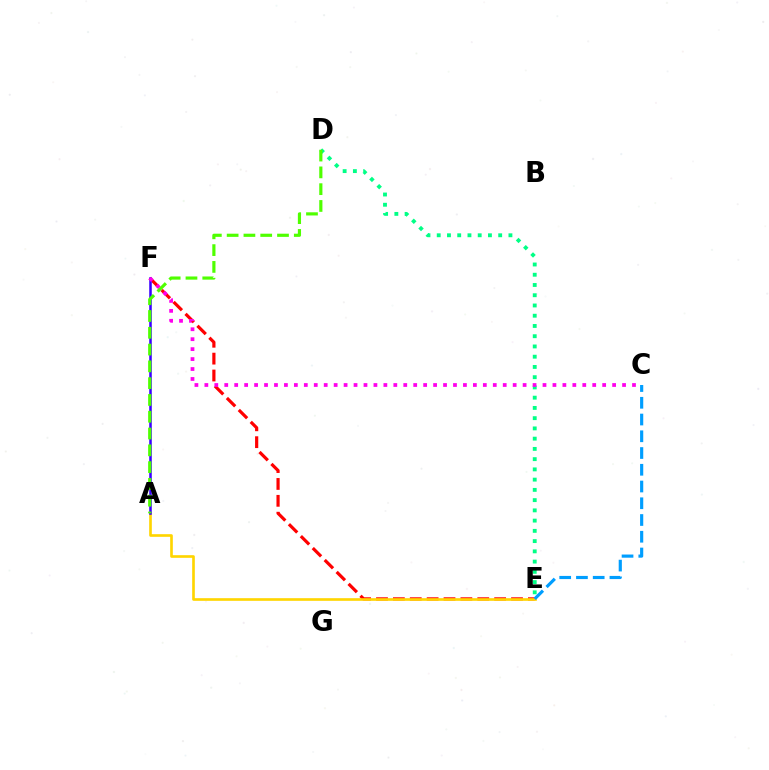{('D', 'E'): [{'color': '#00ff86', 'line_style': 'dotted', 'thickness': 2.78}], ('E', 'F'): [{'color': '#ff0000', 'line_style': 'dashed', 'thickness': 2.29}], ('A', 'E'): [{'color': '#ffd500', 'line_style': 'solid', 'thickness': 1.91}], ('A', 'F'): [{'color': '#3700ff', 'line_style': 'solid', 'thickness': 1.82}], ('C', 'F'): [{'color': '#ff00ed', 'line_style': 'dotted', 'thickness': 2.7}], ('A', 'D'): [{'color': '#4fff00', 'line_style': 'dashed', 'thickness': 2.28}], ('C', 'E'): [{'color': '#009eff', 'line_style': 'dashed', 'thickness': 2.27}]}